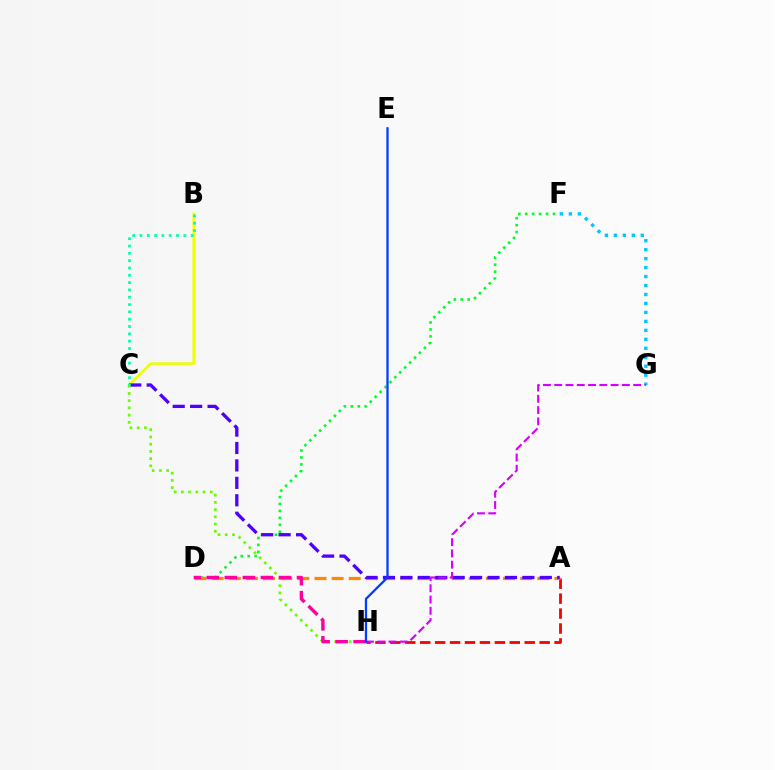{('A', 'H'): [{'color': '#ff0000', 'line_style': 'dashed', 'thickness': 2.03}], ('B', 'C'): [{'color': '#eeff00', 'line_style': 'solid', 'thickness': 1.86}, {'color': '#00ffaf', 'line_style': 'dotted', 'thickness': 1.99}], ('D', 'F'): [{'color': '#00ff27', 'line_style': 'dotted', 'thickness': 1.89}], ('A', 'D'): [{'color': '#ff8800', 'line_style': 'dashed', 'thickness': 2.33}], ('A', 'C'): [{'color': '#4f00ff', 'line_style': 'dashed', 'thickness': 2.37}], ('C', 'H'): [{'color': '#66ff00', 'line_style': 'dotted', 'thickness': 1.96}], ('D', 'H'): [{'color': '#ff00a0', 'line_style': 'dashed', 'thickness': 2.45}], ('F', 'G'): [{'color': '#00c7ff', 'line_style': 'dotted', 'thickness': 2.44}], ('G', 'H'): [{'color': '#d600ff', 'line_style': 'dashed', 'thickness': 1.53}], ('E', 'H'): [{'color': '#003fff', 'line_style': 'solid', 'thickness': 1.64}]}